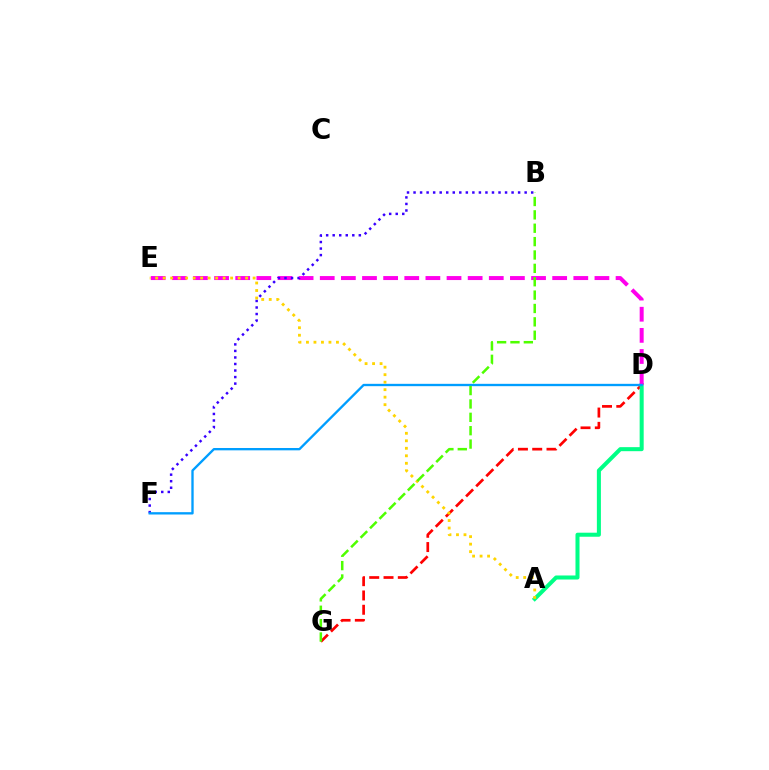{('D', 'G'): [{'color': '#ff0000', 'line_style': 'dashed', 'thickness': 1.94}], ('A', 'D'): [{'color': '#00ff86', 'line_style': 'solid', 'thickness': 2.91}], ('D', 'E'): [{'color': '#ff00ed', 'line_style': 'dashed', 'thickness': 2.87}], ('B', 'F'): [{'color': '#3700ff', 'line_style': 'dotted', 'thickness': 1.78}], ('D', 'F'): [{'color': '#009eff', 'line_style': 'solid', 'thickness': 1.69}], ('A', 'E'): [{'color': '#ffd500', 'line_style': 'dotted', 'thickness': 2.04}], ('B', 'G'): [{'color': '#4fff00', 'line_style': 'dashed', 'thickness': 1.82}]}